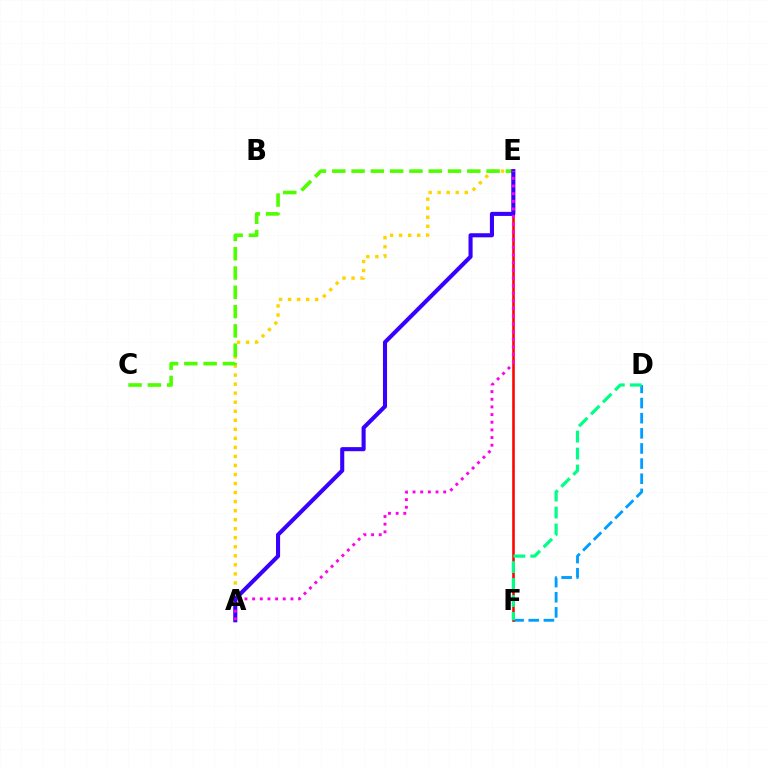{('D', 'F'): [{'color': '#009eff', 'line_style': 'dashed', 'thickness': 2.06}, {'color': '#00ff86', 'line_style': 'dashed', 'thickness': 2.3}], ('A', 'E'): [{'color': '#ffd500', 'line_style': 'dotted', 'thickness': 2.45}, {'color': '#3700ff', 'line_style': 'solid', 'thickness': 2.94}, {'color': '#ff00ed', 'line_style': 'dotted', 'thickness': 2.08}], ('C', 'E'): [{'color': '#4fff00', 'line_style': 'dashed', 'thickness': 2.62}], ('E', 'F'): [{'color': '#ff0000', 'line_style': 'solid', 'thickness': 1.85}]}